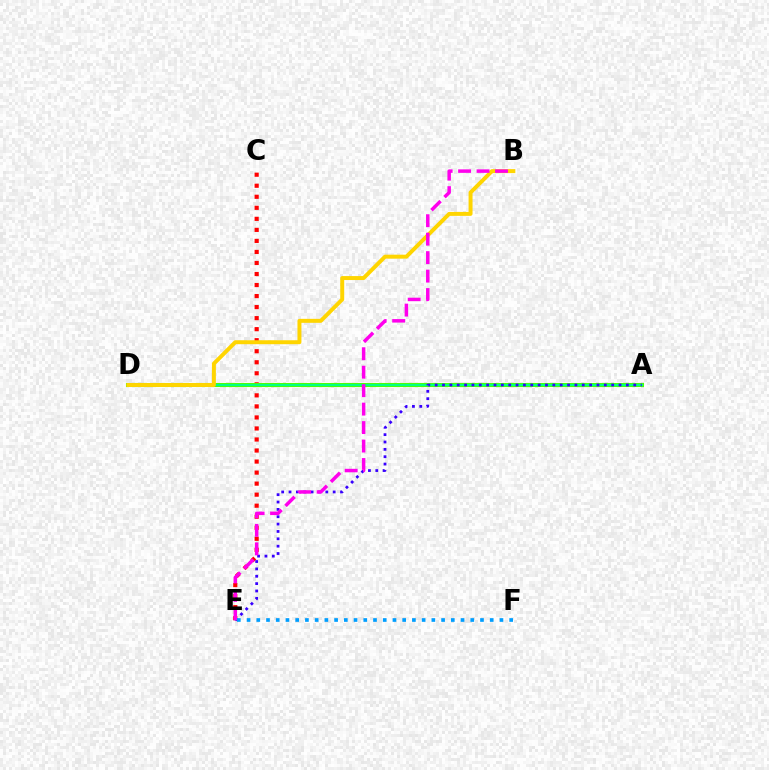{('C', 'E'): [{'color': '#ff0000', 'line_style': 'dotted', 'thickness': 3.0}], ('A', 'D'): [{'color': '#4fff00', 'line_style': 'solid', 'thickness': 2.92}, {'color': '#00ff86', 'line_style': 'solid', 'thickness': 1.53}], ('B', 'D'): [{'color': '#ffd500', 'line_style': 'solid', 'thickness': 2.85}], ('A', 'E'): [{'color': '#3700ff', 'line_style': 'dotted', 'thickness': 2.0}], ('E', 'F'): [{'color': '#009eff', 'line_style': 'dotted', 'thickness': 2.64}], ('B', 'E'): [{'color': '#ff00ed', 'line_style': 'dashed', 'thickness': 2.51}]}